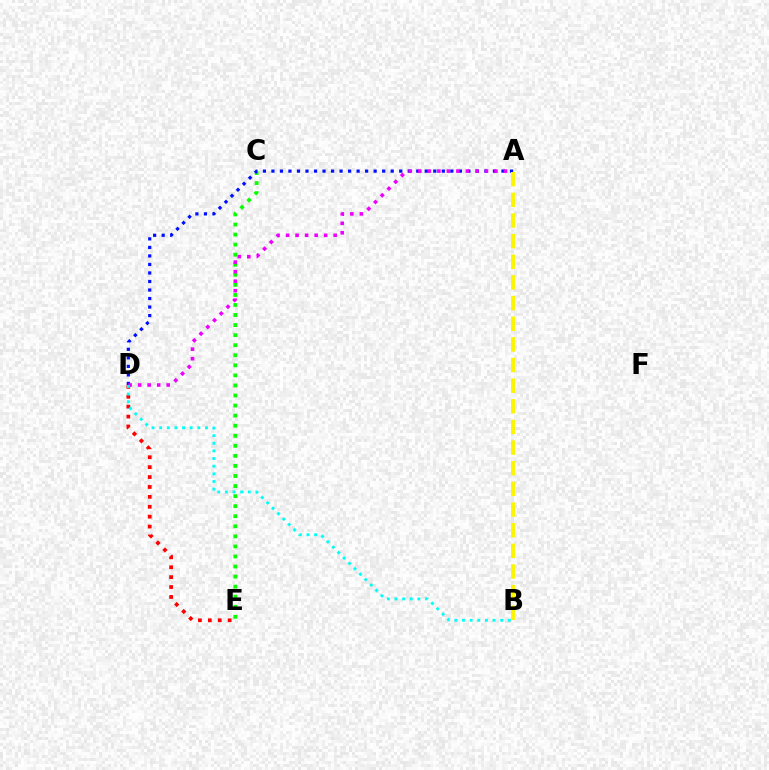{('C', 'E'): [{'color': '#08ff00', 'line_style': 'dotted', 'thickness': 2.73}], ('D', 'E'): [{'color': '#ff0000', 'line_style': 'dotted', 'thickness': 2.69}], ('A', 'D'): [{'color': '#0010ff', 'line_style': 'dotted', 'thickness': 2.32}, {'color': '#ee00ff', 'line_style': 'dotted', 'thickness': 2.59}], ('B', 'D'): [{'color': '#00fff6', 'line_style': 'dotted', 'thickness': 2.08}], ('A', 'B'): [{'color': '#fcf500', 'line_style': 'dashed', 'thickness': 2.8}]}